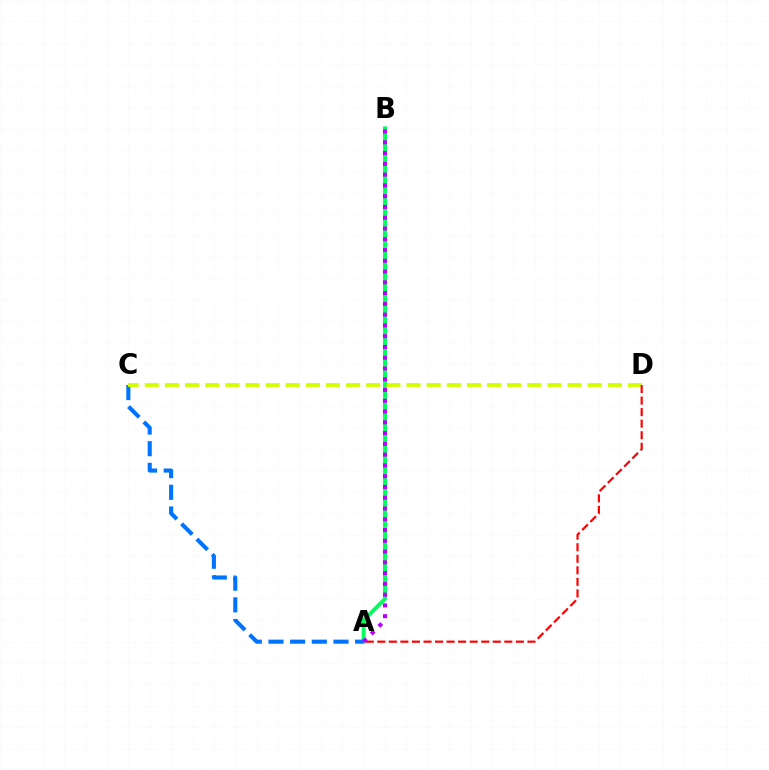{('A', 'B'): [{'color': '#00ff5c', 'line_style': 'solid', 'thickness': 2.82}, {'color': '#b900ff', 'line_style': 'dotted', 'thickness': 2.93}], ('A', 'C'): [{'color': '#0074ff', 'line_style': 'dashed', 'thickness': 2.94}], ('C', 'D'): [{'color': '#d1ff00', 'line_style': 'dashed', 'thickness': 2.74}], ('A', 'D'): [{'color': '#ff0000', 'line_style': 'dashed', 'thickness': 1.57}]}